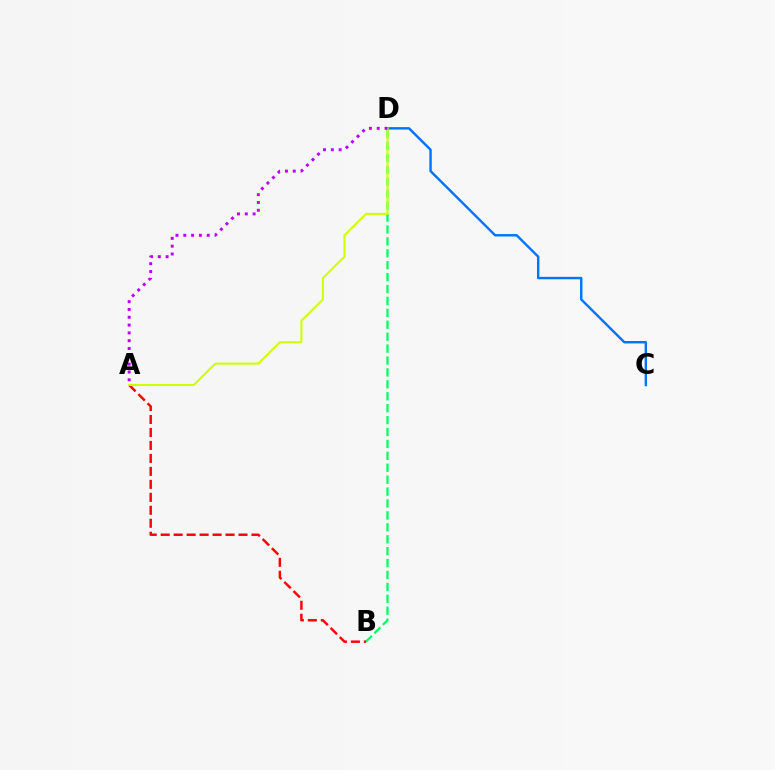{('B', 'D'): [{'color': '#00ff5c', 'line_style': 'dashed', 'thickness': 1.62}], ('C', 'D'): [{'color': '#0074ff', 'line_style': 'solid', 'thickness': 1.74}], ('A', 'B'): [{'color': '#ff0000', 'line_style': 'dashed', 'thickness': 1.76}], ('A', 'D'): [{'color': '#d1ff00', 'line_style': 'solid', 'thickness': 1.5}, {'color': '#b900ff', 'line_style': 'dotted', 'thickness': 2.12}]}